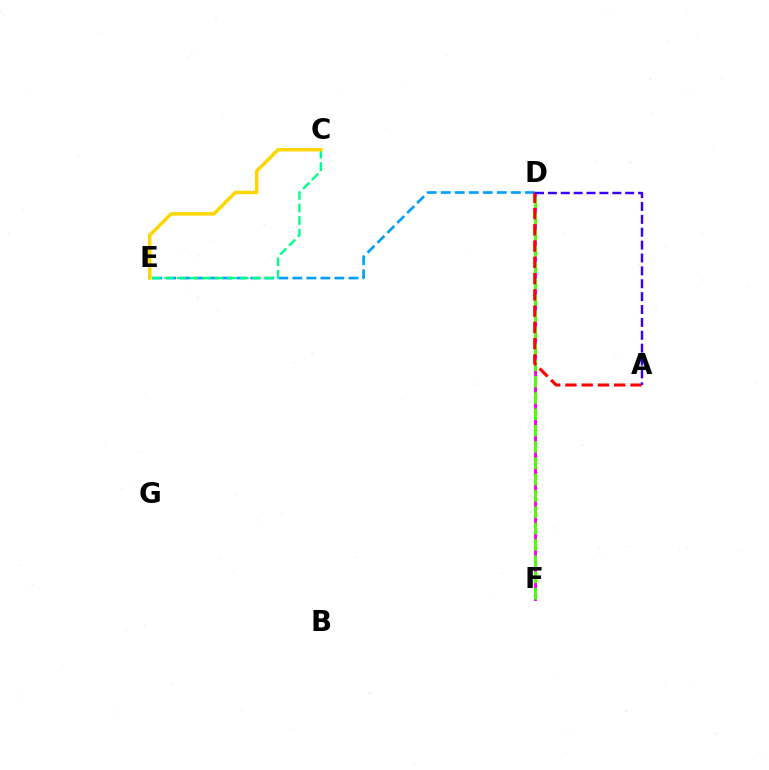{('D', 'F'): [{'color': '#ff00ed', 'line_style': 'solid', 'thickness': 2.14}, {'color': '#4fff00', 'line_style': 'dashed', 'thickness': 2.22}], ('D', 'E'): [{'color': '#009eff', 'line_style': 'dashed', 'thickness': 1.91}], ('A', 'D'): [{'color': '#ff0000', 'line_style': 'dashed', 'thickness': 2.21}, {'color': '#3700ff', 'line_style': 'dashed', 'thickness': 1.75}], ('C', 'E'): [{'color': '#00ff86', 'line_style': 'dashed', 'thickness': 1.7}, {'color': '#ffd500', 'line_style': 'solid', 'thickness': 2.48}]}